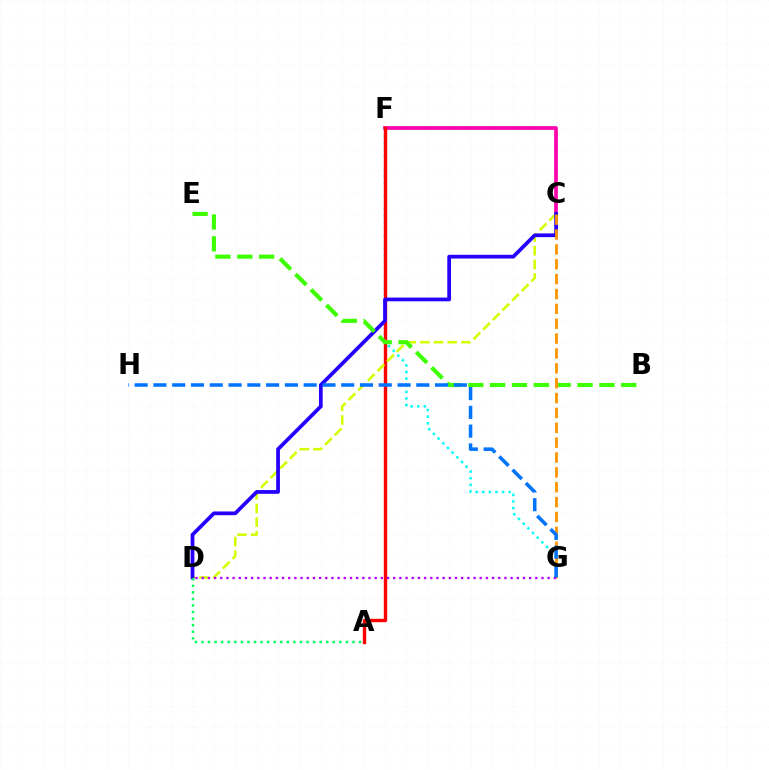{('C', 'F'): [{'color': '#ff00ac', 'line_style': 'solid', 'thickness': 2.66}], ('F', 'G'): [{'color': '#00fff6', 'line_style': 'dotted', 'thickness': 1.79}], ('A', 'F'): [{'color': '#ff0000', 'line_style': 'solid', 'thickness': 2.44}], ('C', 'D'): [{'color': '#d1ff00', 'line_style': 'dashed', 'thickness': 1.85}, {'color': '#2500ff', 'line_style': 'solid', 'thickness': 2.69}], ('B', 'E'): [{'color': '#3dff00', 'line_style': 'dashed', 'thickness': 2.97}], ('A', 'D'): [{'color': '#00ff5c', 'line_style': 'dotted', 'thickness': 1.78}], ('C', 'G'): [{'color': '#ff9400', 'line_style': 'dashed', 'thickness': 2.02}], ('D', 'G'): [{'color': '#b900ff', 'line_style': 'dotted', 'thickness': 1.68}], ('G', 'H'): [{'color': '#0074ff', 'line_style': 'dashed', 'thickness': 2.55}]}